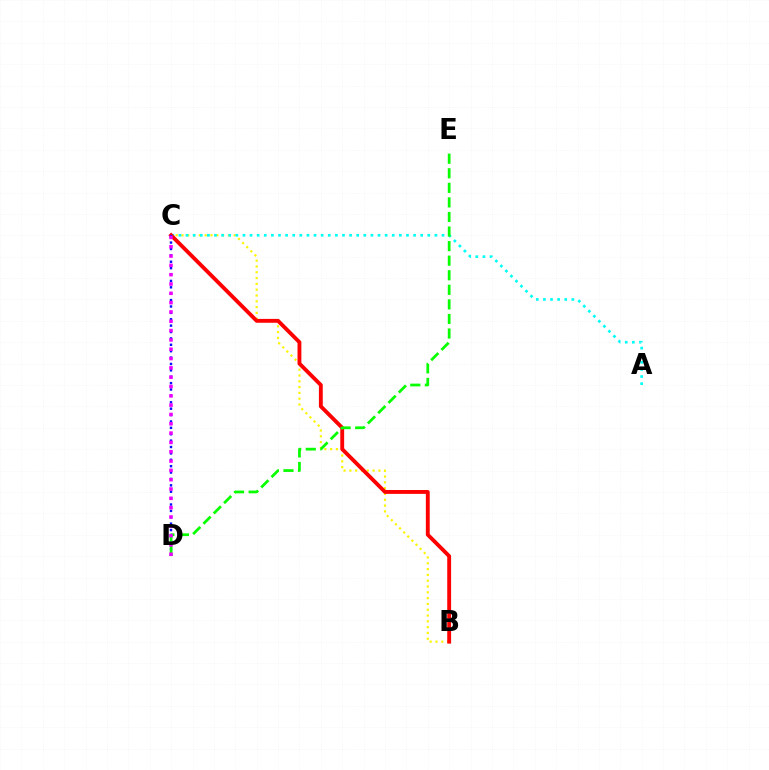{('B', 'C'): [{'color': '#fcf500', 'line_style': 'dotted', 'thickness': 1.58}, {'color': '#ff0000', 'line_style': 'solid', 'thickness': 2.78}], ('A', 'C'): [{'color': '#00fff6', 'line_style': 'dotted', 'thickness': 1.93}], ('C', 'D'): [{'color': '#0010ff', 'line_style': 'dotted', 'thickness': 1.74}, {'color': '#ee00ff', 'line_style': 'dotted', 'thickness': 2.53}], ('D', 'E'): [{'color': '#08ff00', 'line_style': 'dashed', 'thickness': 1.98}]}